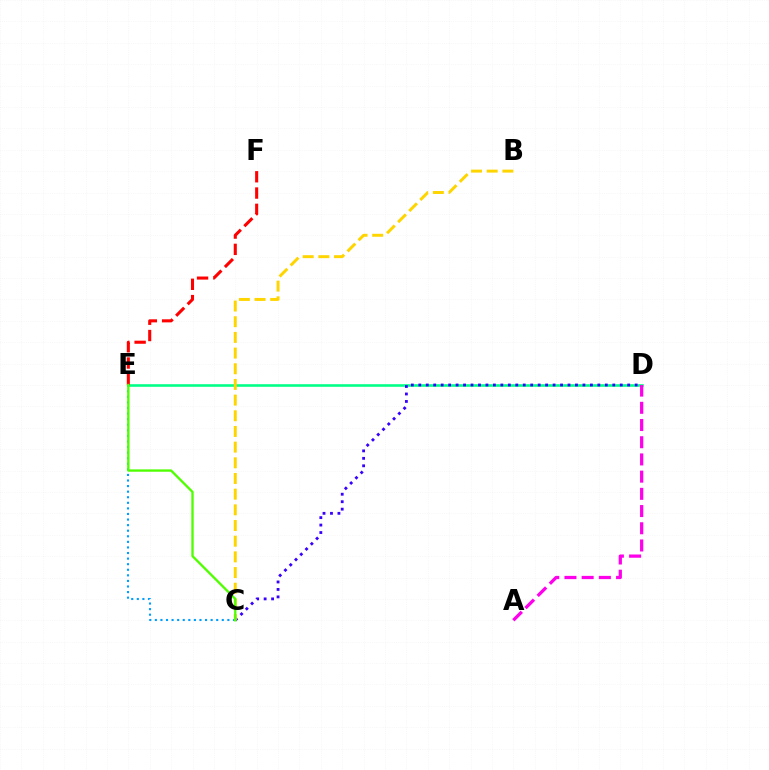{('D', 'E'): [{'color': '#00ff86', 'line_style': 'solid', 'thickness': 1.86}], ('C', 'D'): [{'color': '#3700ff', 'line_style': 'dotted', 'thickness': 2.03}], ('E', 'F'): [{'color': '#ff0000', 'line_style': 'dashed', 'thickness': 2.21}], ('C', 'E'): [{'color': '#009eff', 'line_style': 'dotted', 'thickness': 1.52}, {'color': '#4fff00', 'line_style': 'solid', 'thickness': 1.69}], ('A', 'D'): [{'color': '#ff00ed', 'line_style': 'dashed', 'thickness': 2.34}], ('B', 'C'): [{'color': '#ffd500', 'line_style': 'dashed', 'thickness': 2.13}]}